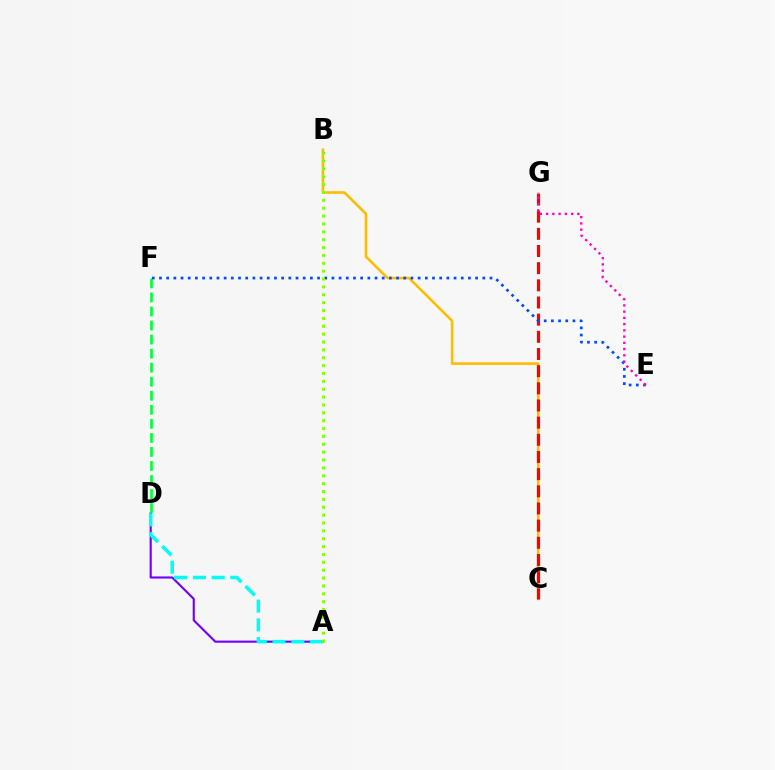{('A', 'D'): [{'color': '#7200ff', 'line_style': 'solid', 'thickness': 1.53}, {'color': '#00fff6', 'line_style': 'dashed', 'thickness': 2.55}], ('B', 'C'): [{'color': '#ffbd00', 'line_style': 'solid', 'thickness': 1.87}], ('C', 'G'): [{'color': '#ff0000', 'line_style': 'dashed', 'thickness': 2.33}], ('D', 'F'): [{'color': '#00ff39', 'line_style': 'dashed', 'thickness': 1.91}], ('E', 'F'): [{'color': '#004bff', 'line_style': 'dotted', 'thickness': 1.95}], ('A', 'B'): [{'color': '#84ff00', 'line_style': 'dotted', 'thickness': 2.14}], ('E', 'G'): [{'color': '#ff00cf', 'line_style': 'dotted', 'thickness': 1.7}]}